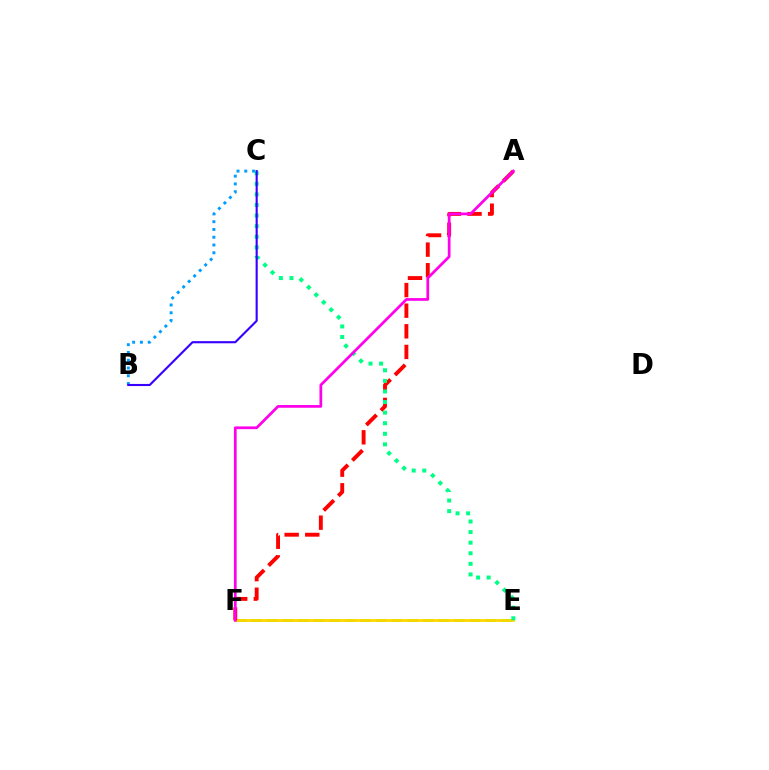{('E', 'F'): [{'color': '#4fff00', 'line_style': 'dashed', 'thickness': 2.12}, {'color': '#ffd500', 'line_style': 'solid', 'thickness': 1.98}], ('B', 'C'): [{'color': '#009eff', 'line_style': 'dotted', 'thickness': 2.11}, {'color': '#3700ff', 'line_style': 'solid', 'thickness': 1.53}], ('A', 'F'): [{'color': '#ff0000', 'line_style': 'dashed', 'thickness': 2.8}, {'color': '#ff00ed', 'line_style': 'solid', 'thickness': 1.96}], ('C', 'E'): [{'color': '#00ff86', 'line_style': 'dotted', 'thickness': 2.88}]}